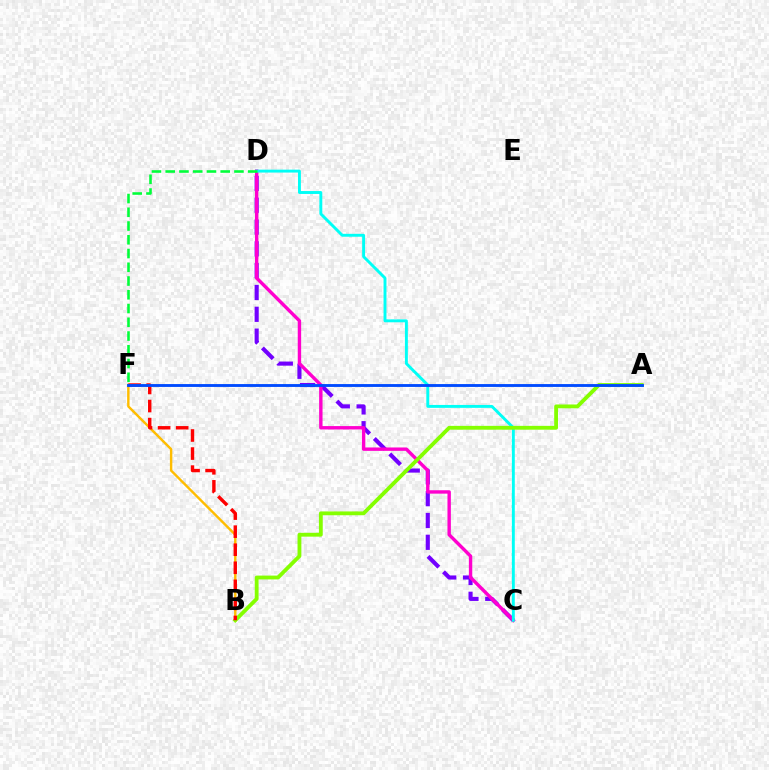{('B', 'F'): [{'color': '#ffbd00', 'line_style': 'solid', 'thickness': 1.74}, {'color': '#ff0000', 'line_style': 'dashed', 'thickness': 2.45}], ('C', 'D'): [{'color': '#7200ff', 'line_style': 'dashed', 'thickness': 2.96}, {'color': '#ff00cf', 'line_style': 'solid', 'thickness': 2.44}, {'color': '#00fff6', 'line_style': 'solid', 'thickness': 2.09}], ('A', 'B'): [{'color': '#84ff00', 'line_style': 'solid', 'thickness': 2.76}], ('D', 'F'): [{'color': '#00ff39', 'line_style': 'dashed', 'thickness': 1.87}], ('A', 'F'): [{'color': '#004bff', 'line_style': 'solid', 'thickness': 2.06}]}